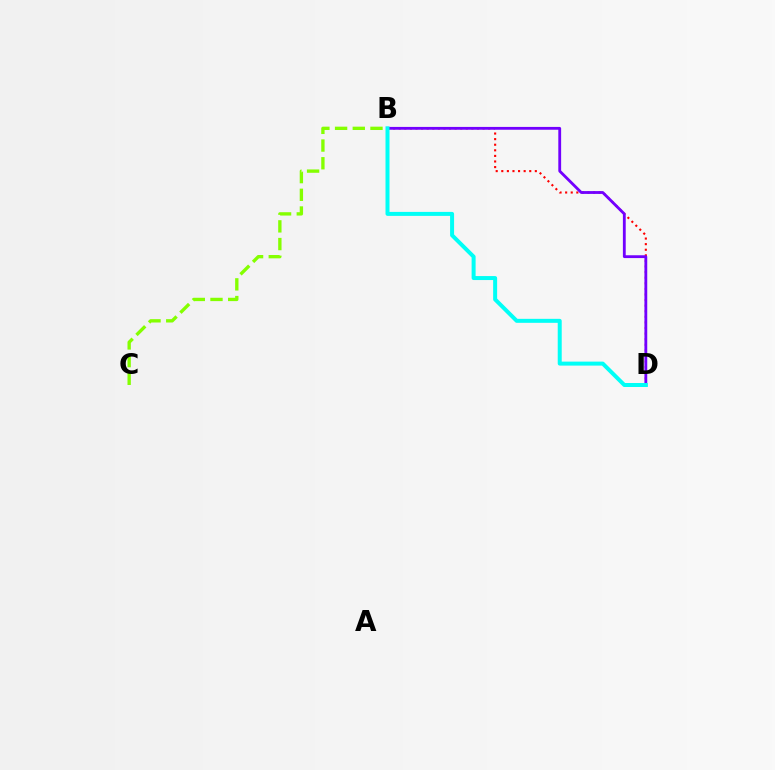{('B', 'D'): [{'color': '#ff0000', 'line_style': 'dotted', 'thickness': 1.52}, {'color': '#7200ff', 'line_style': 'solid', 'thickness': 2.03}, {'color': '#00fff6', 'line_style': 'solid', 'thickness': 2.87}], ('B', 'C'): [{'color': '#84ff00', 'line_style': 'dashed', 'thickness': 2.4}]}